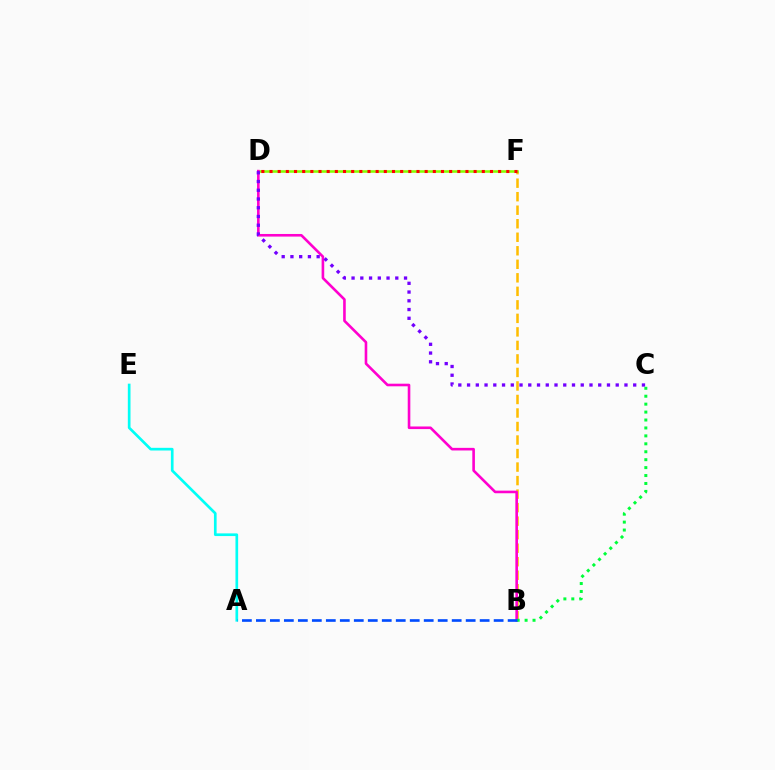{('B', 'F'): [{'color': '#ffbd00', 'line_style': 'dashed', 'thickness': 1.84}], ('D', 'F'): [{'color': '#84ff00', 'line_style': 'solid', 'thickness': 1.86}, {'color': '#ff0000', 'line_style': 'dotted', 'thickness': 2.22}], ('B', 'D'): [{'color': '#ff00cf', 'line_style': 'solid', 'thickness': 1.88}], ('C', 'D'): [{'color': '#7200ff', 'line_style': 'dotted', 'thickness': 2.38}], ('A', 'E'): [{'color': '#00fff6', 'line_style': 'solid', 'thickness': 1.93}], ('B', 'C'): [{'color': '#00ff39', 'line_style': 'dotted', 'thickness': 2.16}], ('A', 'B'): [{'color': '#004bff', 'line_style': 'dashed', 'thickness': 1.9}]}